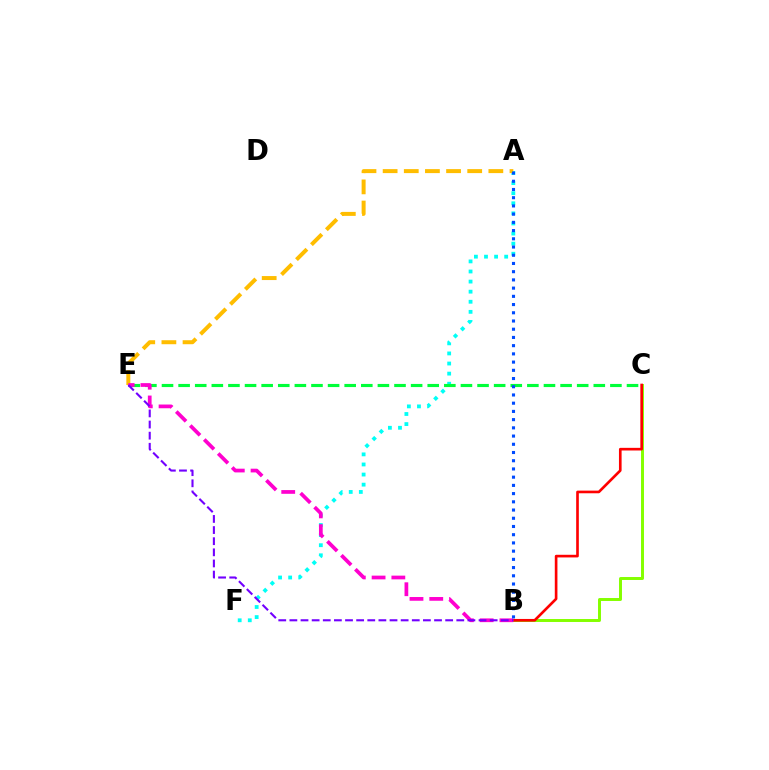{('A', 'F'): [{'color': '#00fff6', 'line_style': 'dotted', 'thickness': 2.74}], ('B', 'C'): [{'color': '#84ff00', 'line_style': 'solid', 'thickness': 2.13}, {'color': '#ff0000', 'line_style': 'solid', 'thickness': 1.91}], ('C', 'E'): [{'color': '#00ff39', 'line_style': 'dashed', 'thickness': 2.26}], ('A', 'E'): [{'color': '#ffbd00', 'line_style': 'dashed', 'thickness': 2.87}], ('B', 'E'): [{'color': '#ff00cf', 'line_style': 'dashed', 'thickness': 2.68}, {'color': '#7200ff', 'line_style': 'dashed', 'thickness': 1.51}], ('A', 'B'): [{'color': '#004bff', 'line_style': 'dotted', 'thickness': 2.23}]}